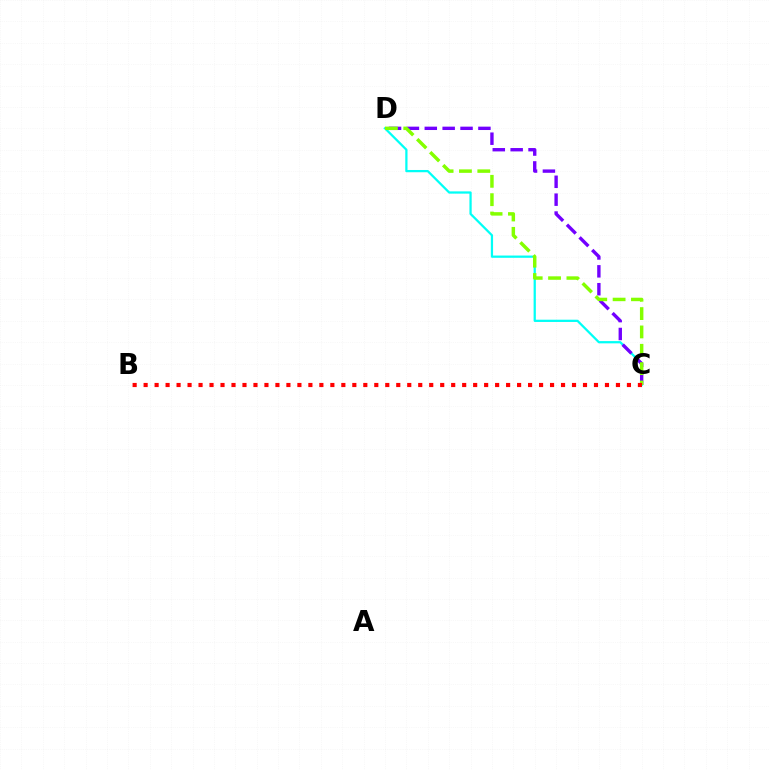{('C', 'D'): [{'color': '#00fff6', 'line_style': 'solid', 'thickness': 1.62}, {'color': '#7200ff', 'line_style': 'dashed', 'thickness': 2.43}, {'color': '#84ff00', 'line_style': 'dashed', 'thickness': 2.49}], ('B', 'C'): [{'color': '#ff0000', 'line_style': 'dotted', 'thickness': 2.98}]}